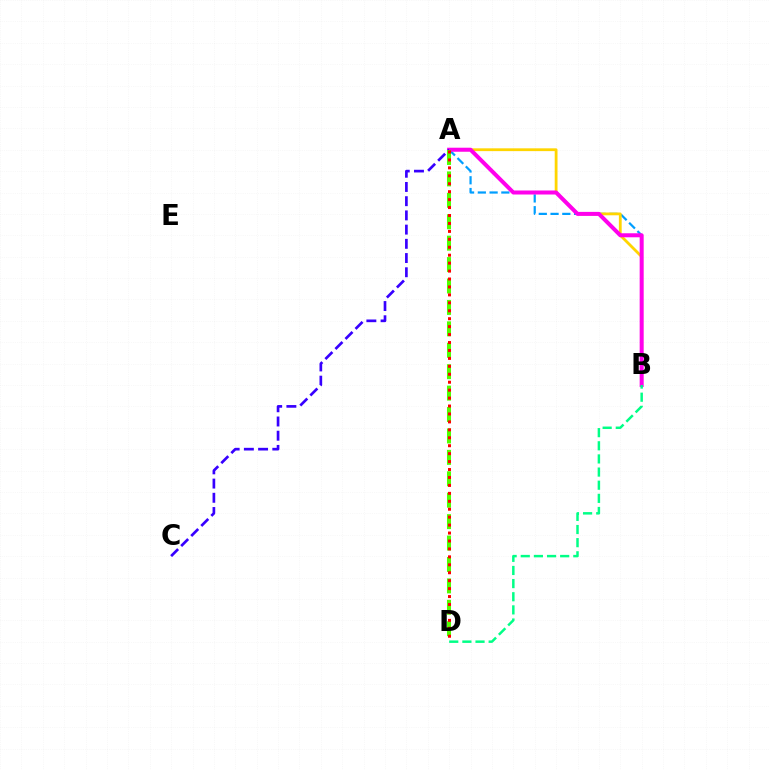{('A', 'B'): [{'color': '#009eff', 'line_style': 'dashed', 'thickness': 1.6}, {'color': '#ffd500', 'line_style': 'solid', 'thickness': 2.01}, {'color': '#ff00ed', 'line_style': 'solid', 'thickness': 2.89}], ('B', 'D'): [{'color': '#00ff86', 'line_style': 'dashed', 'thickness': 1.78}], ('A', 'C'): [{'color': '#3700ff', 'line_style': 'dashed', 'thickness': 1.93}], ('A', 'D'): [{'color': '#4fff00', 'line_style': 'dashed', 'thickness': 2.91}, {'color': '#ff0000', 'line_style': 'dotted', 'thickness': 2.16}]}